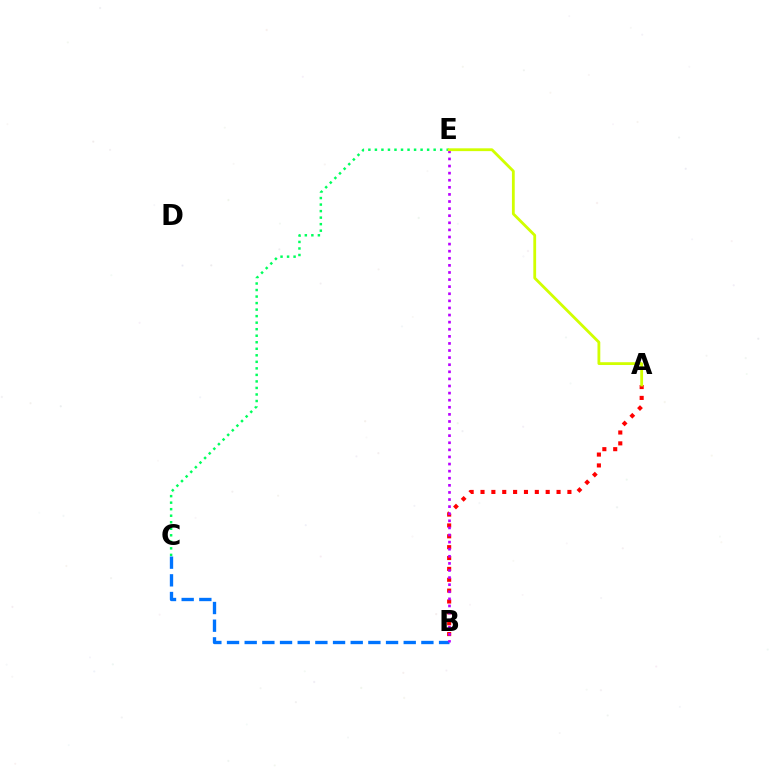{('C', 'E'): [{'color': '#00ff5c', 'line_style': 'dotted', 'thickness': 1.77}], ('A', 'B'): [{'color': '#ff0000', 'line_style': 'dotted', 'thickness': 2.95}], ('B', 'C'): [{'color': '#0074ff', 'line_style': 'dashed', 'thickness': 2.4}], ('B', 'E'): [{'color': '#b900ff', 'line_style': 'dotted', 'thickness': 1.93}], ('A', 'E'): [{'color': '#d1ff00', 'line_style': 'solid', 'thickness': 2.02}]}